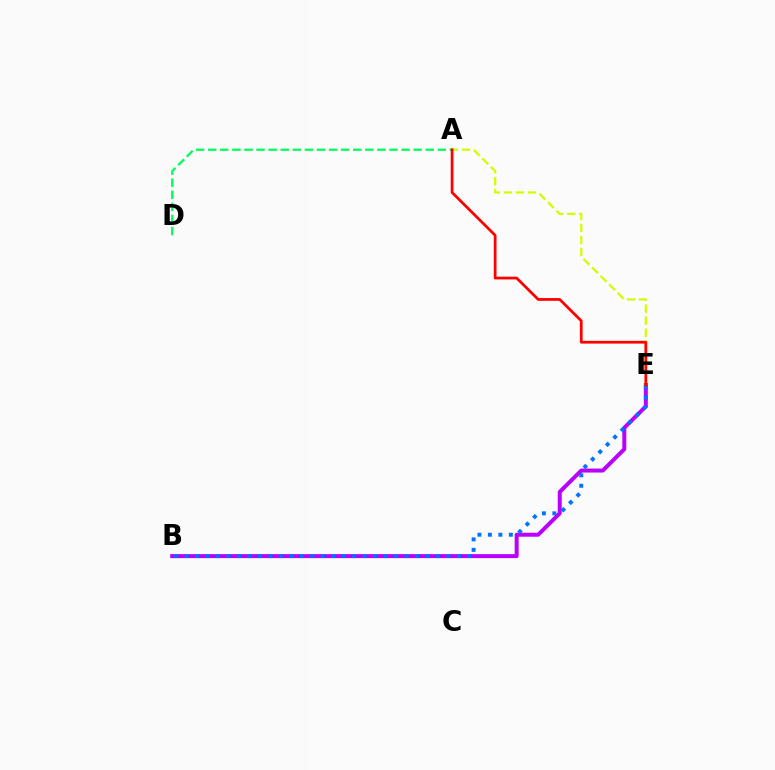{('B', 'E'): [{'color': '#b900ff', 'line_style': 'solid', 'thickness': 2.87}, {'color': '#0074ff', 'line_style': 'dotted', 'thickness': 2.84}], ('A', 'D'): [{'color': '#00ff5c', 'line_style': 'dashed', 'thickness': 1.64}], ('A', 'E'): [{'color': '#d1ff00', 'line_style': 'dashed', 'thickness': 1.63}, {'color': '#ff0000', 'line_style': 'solid', 'thickness': 1.98}]}